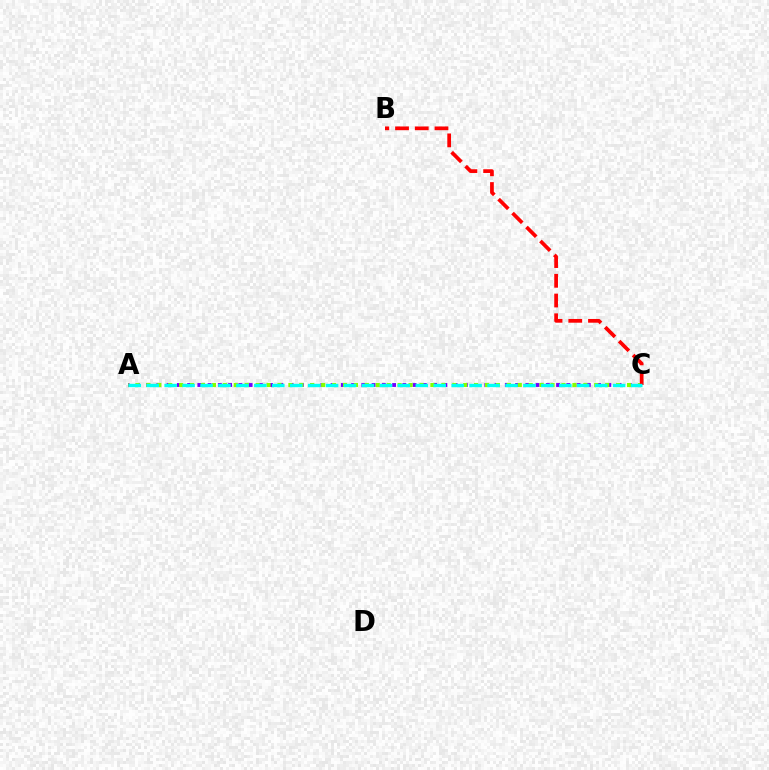{('A', 'C'): [{'color': '#7200ff', 'line_style': 'dotted', 'thickness': 2.78}, {'color': '#84ff00', 'line_style': 'dotted', 'thickness': 2.97}, {'color': '#00fff6', 'line_style': 'dashed', 'thickness': 2.44}], ('B', 'C'): [{'color': '#ff0000', 'line_style': 'dashed', 'thickness': 2.68}]}